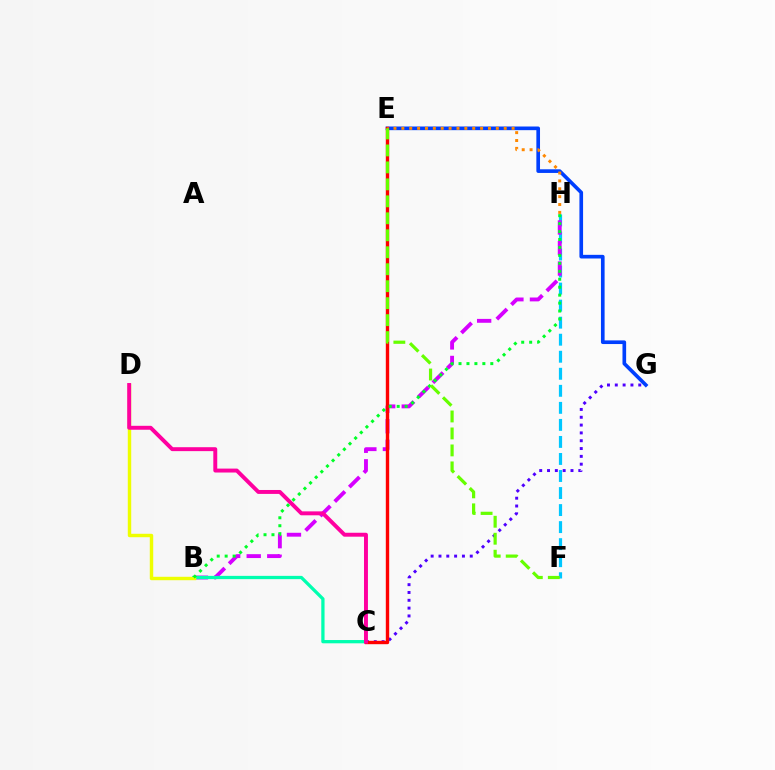{('F', 'H'): [{'color': '#00c7ff', 'line_style': 'dashed', 'thickness': 2.31}], ('E', 'G'): [{'color': '#003fff', 'line_style': 'solid', 'thickness': 2.63}], ('B', 'H'): [{'color': '#d600ff', 'line_style': 'dashed', 'thickness': 2.79}, {'color': '#00ff27', 'line_style': 'dotted', 'thickness': 2.16}], ('B', 'C'): [{'color': '#00ffaf', 'line_style': 'solid', 'thickness': 2.35}], ('C', 'G'): [{'color': '#4f00ff', 'line_style': 'dotted', 'thickness': 2.12}], ('C', 'E'): [{'color': '#ff0000', 'line_style': 'solid', 'thickness': 2.44}], ('E', 'H'): [{'color': '#ff8800', 'line_style': 'dotted', 'thickness': 2.14}], ('B', 'D'): [{'color': '#eeff00', 'line_style': 'solid', 'thickness': 2.46}], ('C', 'D'): [{'color': '#ff00a0', 'line_style': 'solid', 'thickness': 2.83}], ('E', 'F'): [{'color': '#66ff00', 'line_style': 'dashed', 'thickness': 2.31}]}